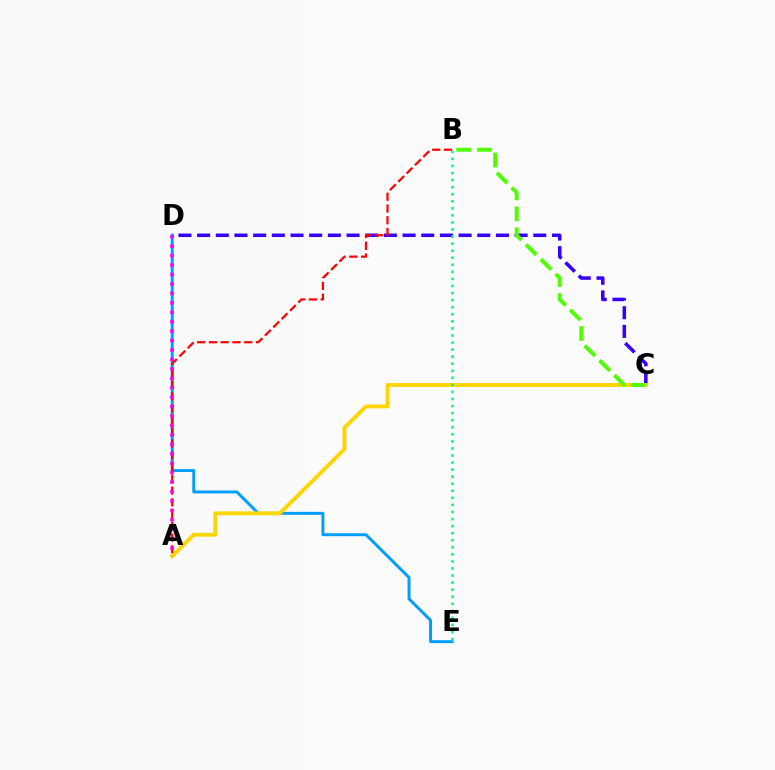{('C', 'D'): [{'color': '#3700ff', 'line_style': 'dashed', 'thickness': 2.54}], ('D', 'E'): [{'color': '#009eff', 'line_style': 'solid', 'thickness': 2.12}], ('A', 'B'): [{'color': '#ff0000', 'line_style': 'dashed', 'thickness': 1.6}], ('A', 'C'): [{'color': '#ffd500', 'line_style': 'solid', 'thickness': 2.77}], ('A', 'D'): [{'color': '#ff00ed', 'line_style': 'dotted', 'thickness': 2.56}], ('B', 'E'): [{'color': '#00ff86', 'line_style': 'dotted', 'thickness': 1.92}], ('B', 'C'): [{'color': '#4fff00', 'line_style': 'dashed', 'thickness': 2.84}]}